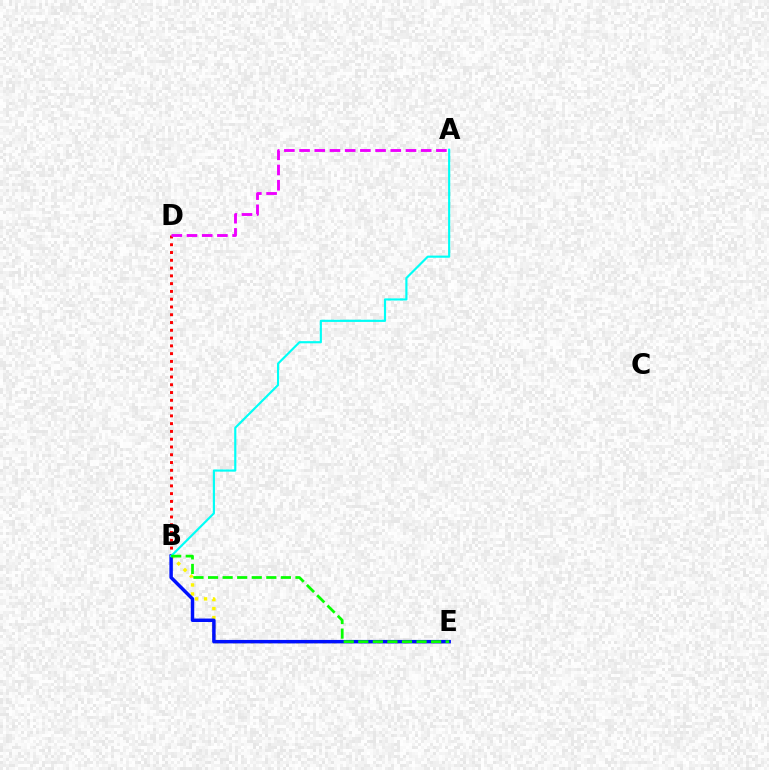{('B', 'D'): [{'color': '#ff0000', 'line_style': 'dotted', 'thickness': 2.11}], ('B', 'E'): [{'color': '#fcf500', 'line_style': 'dotted', 'thickness': 2.45}, {'color': '#0010ff', 'line_style': 'solid', 'thickness': 2.5}, {'color': '#08ff00', 'line_style': 'dashed', 'thickness': 1.98}], ('A', 'D'): [{'color': '#ee00ff', 'line_style': 'dashed', 'thickness': 2.06}], ('A', 'B'): [{'color': '#00fff6', 'line_style': 'solid', 'thickness': 1.56}]}